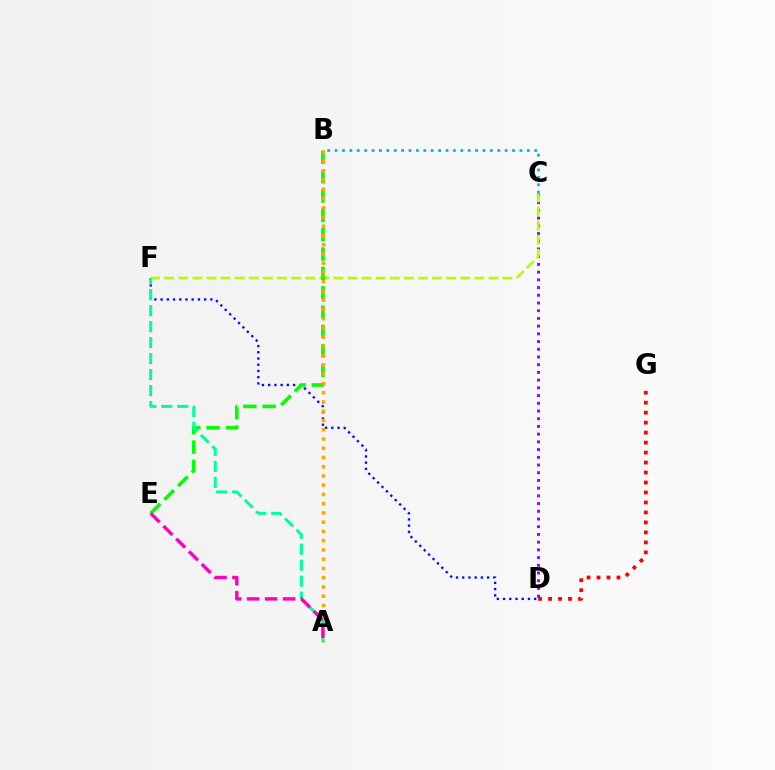{('C', 'D'): [{'color': '#9b00ff', 'line_style': 'dotted', 'thickness': 2.1}], ('D', 'F'): [{'color': '#0010ff', 'line_style': 'dotted', 'thickness': 1.69}], ('C', 'F'): [{'color': '#b3ff00', 'line_style': 'dashed', 'thickness': 1.92}], ('B', 'C'): [{'color': '#00b5ff', 'line_style': 'dotted', 'thickness': 2.01}], ('B', 'E'): [{'color': '#08ff00', 'line_style': 'dashed', 'thickness': 2.63}], ('A', 'B'): [{'color': '#ffa500', 'line_style': 'dotted', 'thickness': 2.51}], ('D', 'G'): [{'color': '#ff0000', 'line_style': 'dotted', 'thickness': 2.71}], ('A', 'F'): [{'color': '#00ff9d', 'line_style': 'dashed', 'thickness': 2.17}], ('A', 'E'): [{'color': '#ff00bd', 'line_style': 'dashed', 'thickness': 2.44}]}